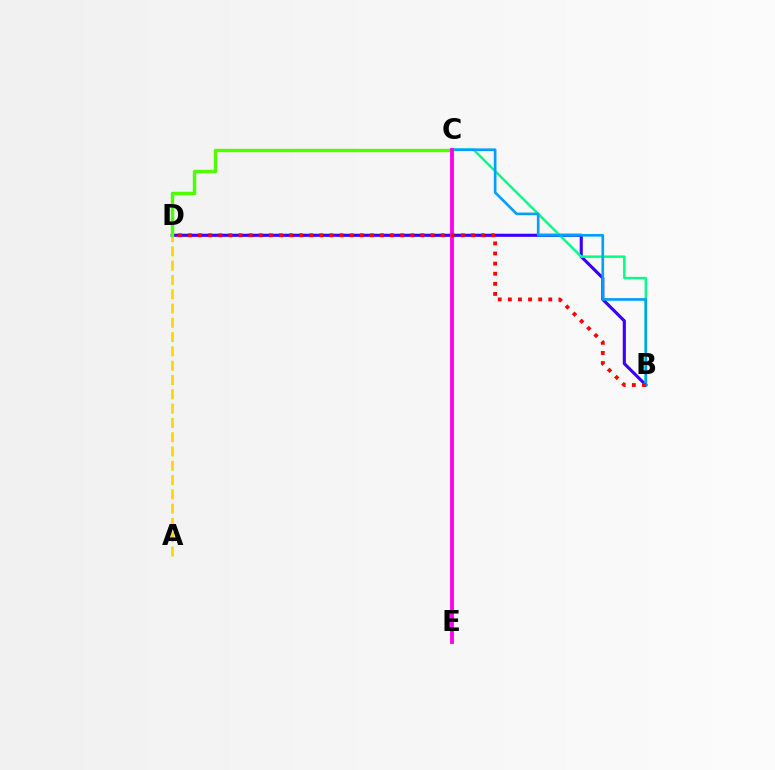{('A', 'D'): [{'color': '#ffd500', 'line_style': 'dashed', 'thickness': 1.94}], ('B', 'D'): [{'color': '#3700ff', 'line_style': 'solid', 'thickness': 2.24}, {'color': '#ff0000', 'line_style': 'dotted', 'thickness': 2.75}], ('B', 'C'): [{'color': '#00ff86', 'line_style': 'solid', 'thickness': 1.76}, {'color': '#009eff', 'line_style': 'solid', 'thickness': 1.9}], ('C', 'D'): [{'color': '#4fff00', 'line_style': 'solid', 'thickness': 2.48}], ('C', 'E'): [{'color': '#ff00ed', 'line_style': 'solid', 'thickness': 2.77}]}